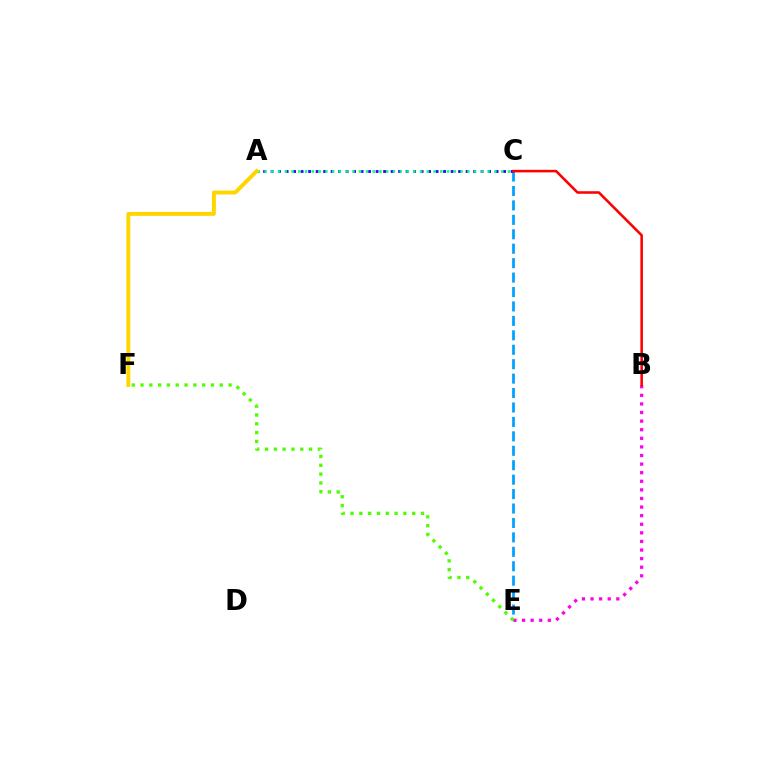{('C', 'E'): [{'color': '#009eff', 'line_style': 'dashed', 'thickness': 1.96}], ('B', 'E'): [{'color': '#ff00ed', 'line_style': 'dotted', 'thickness': 2.34}], ('A', 'C'): [{'color': '#3700ff', 'line_style': 'dotted', 'thickness': 2.04}, {'color': '#00ff86', 'line_style': 'dotted', 'thickness': 1.84}], ('B', 'C'): [{'color': '#ff0000', 'line_style': 'solid', 'thickness': 1.85}], ('E', 'F'): [{'color': '#4fff00', 'line_style': 'dotted', 'thickness': 2.39}], ('A', 'F'): [{'color': '#ffd500', 'line_style': 'solid', 'thickness': 2.83}]}